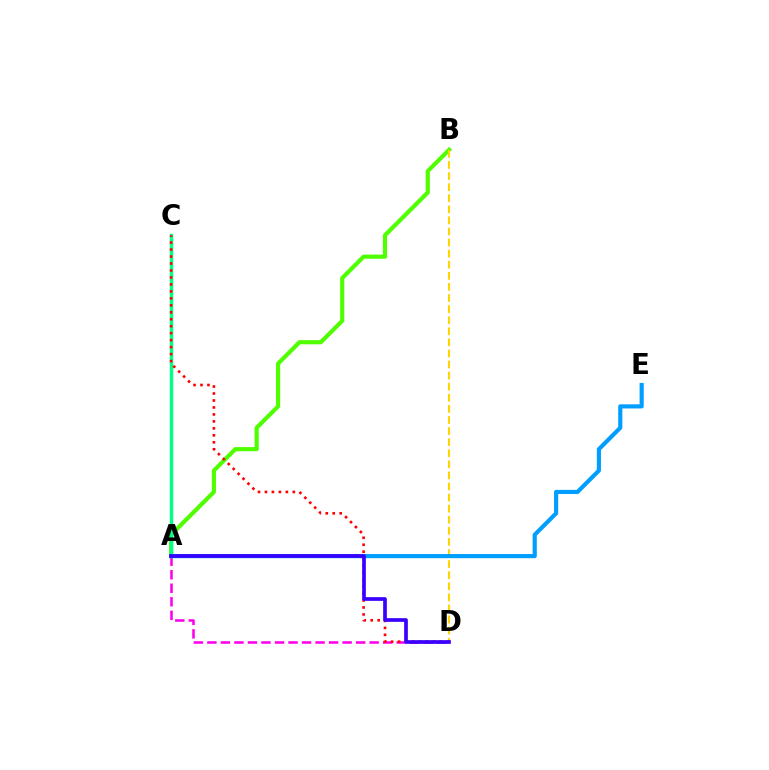{('A', 'B'): [{'color': '#4fff00', 'line_style': 'solid', 'thickness': 2.99}], ('B', 'D'): [{'color': '#ffd500', 'line_style': 'dashed', 'thickness': 1.51}], ('A', 'D'): [{'color': '#ff00ed', 'line_style': 'dashed', 'thickness': 1.84}, {'color': '#3700ff', 'line_style': 'solid', 'thickness': 2.65}], ('A', 'C'): [{'color': '#00ff86', 'line_style': 'solid', 'thickness': 2.46}], ('C', 'D'): [{'color': '#ff0000', 'line_style': 'dotted', 'thickness': 1.89}], ('A', 'E'): [{'color': '#009eff', 'line_style': 'solid', 'thickness': 2.98}]}